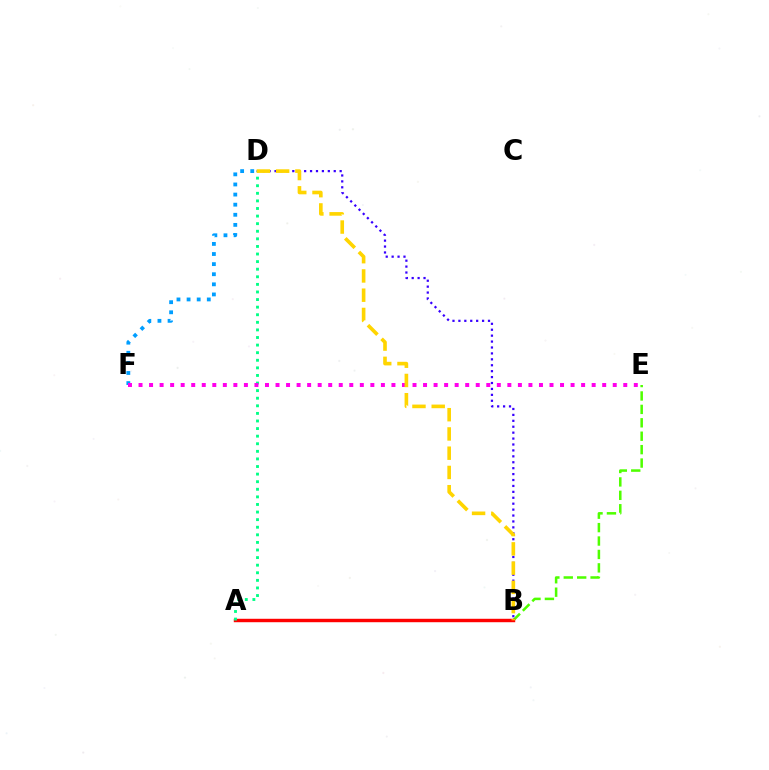{('D', 'F'): [{'color': '#009eff', 'line_style': 'dotted', 'thickness': 2.75}], ('B', 'D'): [{'color': '#3700ff', 'line_style': 'dotted', 'thickness': 1.61}, {'color': '#ffd500', 'line_style': 'dashed', 'thickness': 2.62}], ('B', 'E'): [{'color': '#4fff00', 'line_style': 'dashed', 'thickness': 1.82}], ('A', 'B'): [{'color': '#ff0000', 'line_style': 'solid', 'thickness': 2.47}], ('A', 'D'): [{'color': '#00ff86', 'line_style': 'dotted', 'thickness': 2.06}], ('E', 'F'): [{'color': '#ff00ed', 'line_style': 'dotted', 'thickness': 2.86}]}